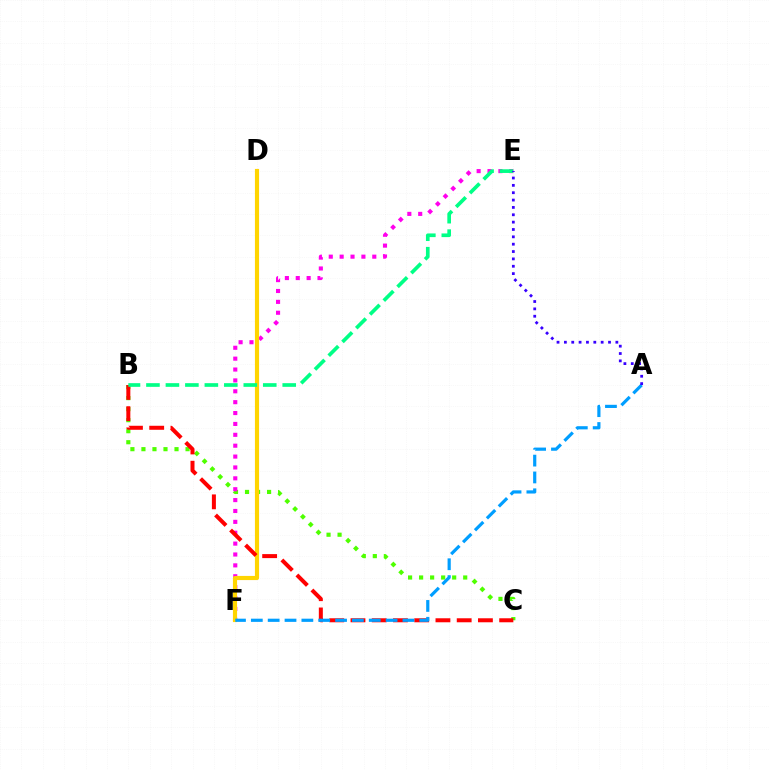{('B', 'C'): [{'color': '#4fff00', 'line_style': 'dotted', 'thickness': 3.0}, {'color': '#ff0000', 'line_style': 'dashed', 'thickness': 2.89}], ('E', 'F'): [{'color': '#ff00ed', 'line_style': 'dotted', 'thickness': 2.96}], ('D', 'F'): [{'color': '#ffd500', 'line_style': 'solid', 'thickness': 2.99}], ('A', 'F'): [{'color': '#009eff', 'line_style': 'dashed', 'thickness': 2.29}], ('B', 'E'): [{'color': '#00ff86', 'line_style': 'dashed', 'thickness': 2.64}], ('A', 'E'): [{'color': '#3700ff', 'line_style': 'dotted', 'thickness': 2.0}]}